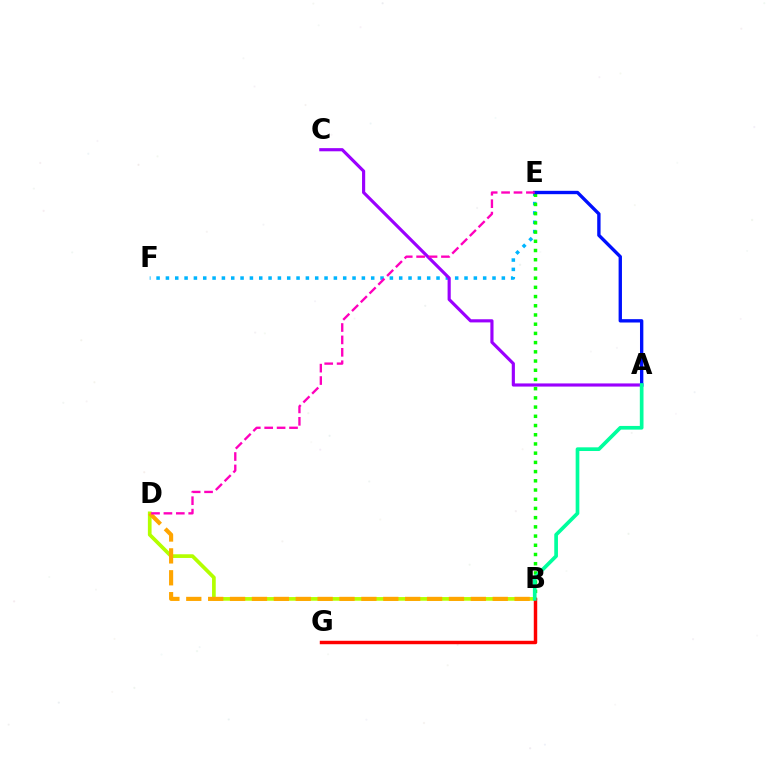{('B', 'D'): [{'color': '#b3ff00', 'line_style': 'solid', 'thickness': 2.66}, {'color': '#ffa500', 'line_style': 'dashed', 'thickness': 2.97}], ('E', 'F'): [{'color': '#00b5ff', 'line_style': 'dotted', 'thickness': 2.54}], ('A', 'C'): [{'color': '#9b00ff', 'line_style': 'solid', 'thickness': 2.27}], ('B', 'E'): [{'color': '#08ff00', 'line_style': 'dotted', 'thickness': 2.5}], ('A', 'E'): [{'color': '#0010ff', 'line_style': 'solid', 'thickness': 2.42}], ('D', 'E'): [{'color': '#ff00bd', 'line_style': 'dashed', 'thickness': 1.69}], ('B', 'G'): [{'color': '#ff0000', 'line_style': 'solid', 'thickness': 2.48}], ('A', 'B'): [{'color': '#00ff9d', 'line_style': 'solid', 'thickness': 2.65}]}